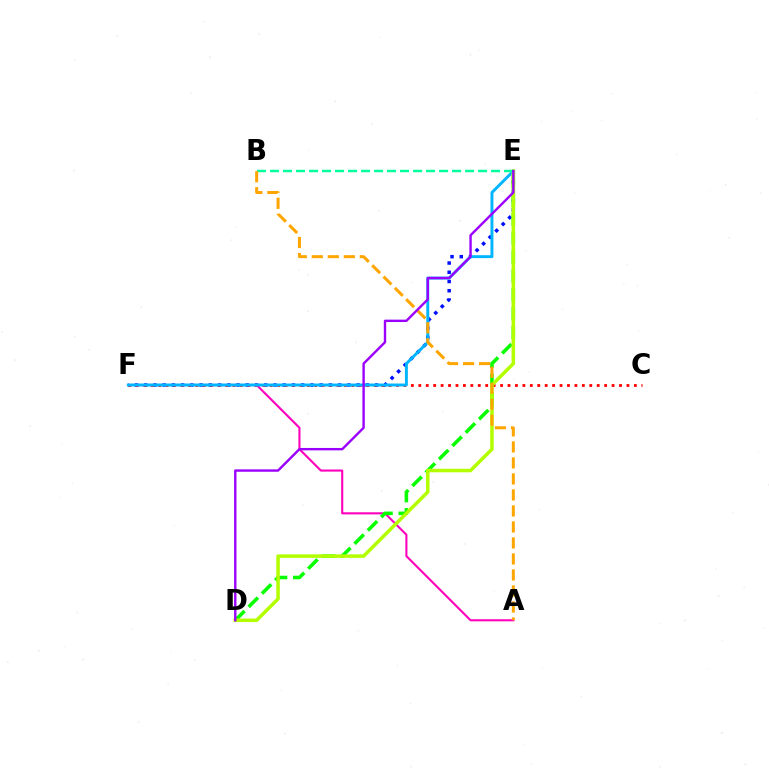{('E', 'F'): [{'color': '#0010ff', 'line_style': 'dotted', 'thickness': 2.51}, {'color': '#00b5ff', 'line_style': 'solid', 'thickness': 2.11}], ('C', 'F'): [{'color': '#ff0000', 'line_style': 'dotted', 'thickness': 2.02}], ('A', 'F'): [{'color': '#ff00bd', 'line_style': 'solid', 'thickness': 1.51}], ('D', 'E'): [{'color': '#08ff00', 'line_style': 'dashed', 'thickness': 2.56}, {'color': '#b3ff00', 'line_style': 'solid', 'thickness': 2.53}, {'color': '#9b00ff', 'line_style': 'solid', 'thickness': 1.72}], ('B', 'E'): [{'color': '#00ff9d', 'line_style': 'dashed', 'thickness': 1.77}], ('A', 'B'): [{'color': '#ffa500', 'line_style': 'dashed', 'thickness': 2.17}]}